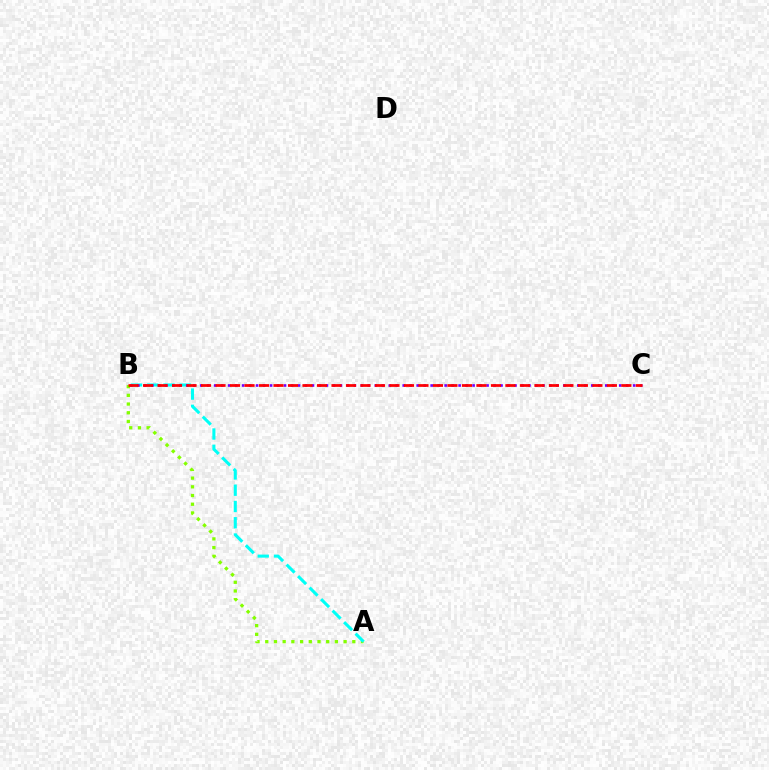{('A', 'B'): [{'color': '#84ff00', 'line_style': 'dotted', 'thickness': 2.37}, {'color': '#00fff6', 'line_style': 'dashed', 'thickness': 2.21}], ('B', 'C'): [{'color': '#7200ff', 'line_style': 'dotted', 'thickness': 1.9}, {'color': '#ff0000', 'line_style': 'dashed', 'thickness': 1.97}]}